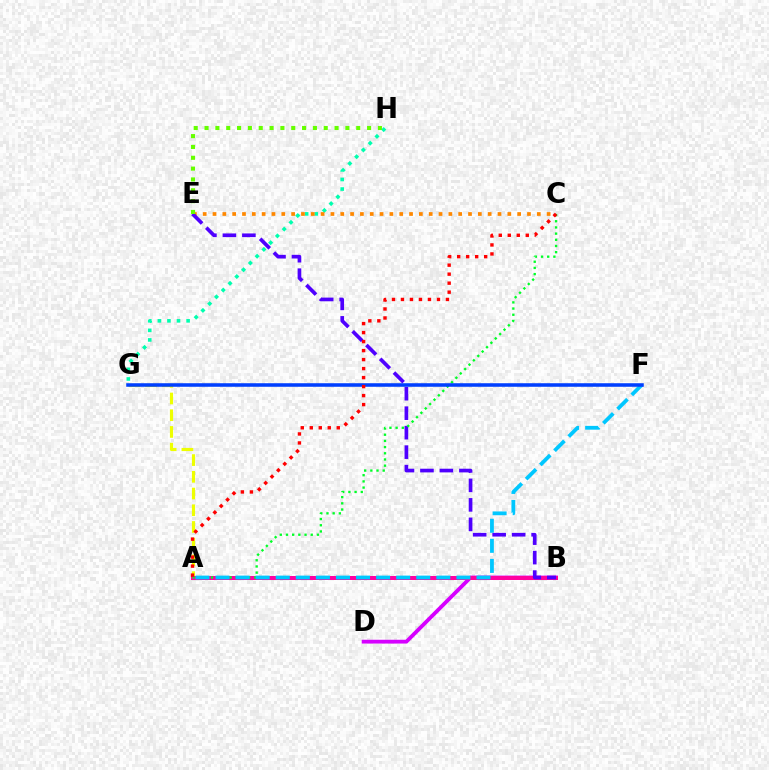{('G', 'H'): [{'color': '#00ffaf', 'line_style': 'dotted', 'thickness': 2.6}], ('B', 'D'): [{'color': '#d600ff', 'line_style': 'solid', 'thickness': 2.74}], ('A', 'G'): [{'color': '#eeff00', 'line_style': 'dashed', 'thickness': 2.27}], ('A', 'B'): [{'color': '#ff00a0', 'line_style': 'solid', 'thickness': 2.87}], ('C', 'E'): [{'color': '#ff8800', 'line_style': 'dotted', 'thickness': 2.67}], ('B', 'E'): [{'color': '#4f00ff', 'line_style': 'dashed', 'thickness': 2.65}], ('A', 'C'): [{'color': '#00ff27', 'line_style': 'dotted', 'thickness': 1.68}, {'color': '#ff0000', 'line_style': 'dotted', 'thickness': 2.45}], ('A', 'F'): [{'color': '#00c7ff', 'line_style': 'dashed', 'thickness': 2.73}], ('F', 'G'): [{'color': '#003fff', 'line_style': 'solid', 'thickness': 2.55}], ('E', 'H'): [{'color': '#66ff00', 'line_style': 'dotted', 'thickness': 2.94}]}